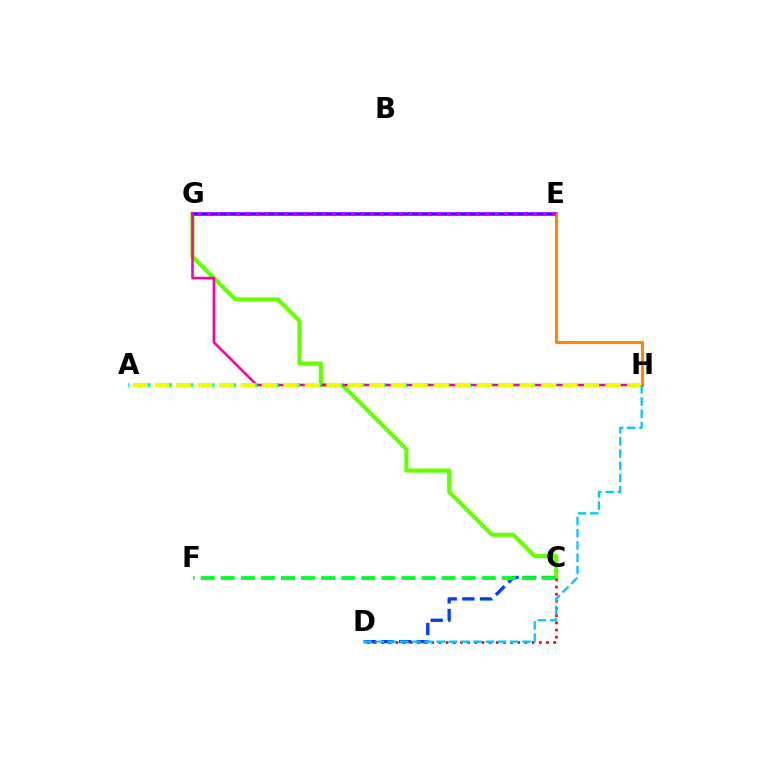{('C', 'G'): [{'color': '#66ff00', 'line_style': 'solid', 'thickness': 2.97}], ('E', 'G'): [{'color': '#4f00ff', 'line_style': 'solid', 'thickness': 2.53}, {'color': '#d600ff', 'line_style': 'dotted', 'thickness': 2.6}], ('C', 'D'): [{'color': '#003fff', 'line_style': 'dashed', 'thickness': 2.4}, {'color': '#ff0000', 'line_style': 'dotted', 'thickness': 1.95}], ('E', 'H'): [{'color': '#ff8800', 'line_style': 'solid', 'thickness': 2.26}], ('G', 'H'): [{'color': '#ff00a0', 'line_style': 'solid', 'thickness': 1.86}], ('C', 'F'): [{'color': '#00ff27', 'line_style': 'dashed', 'thickness': 2.73}], ('A', 'H'): [{'color': '#00ffaf', 'line_style': 'dashed', 'thickness': 2.9}, {'color': '#eeff00', 'line_style': 'dashed', 'thickness': 2.92}], ('D', 'H'): [{'color': '#00c7ff', 'line_style': 'dashed', 'thickness': 1.66}]}